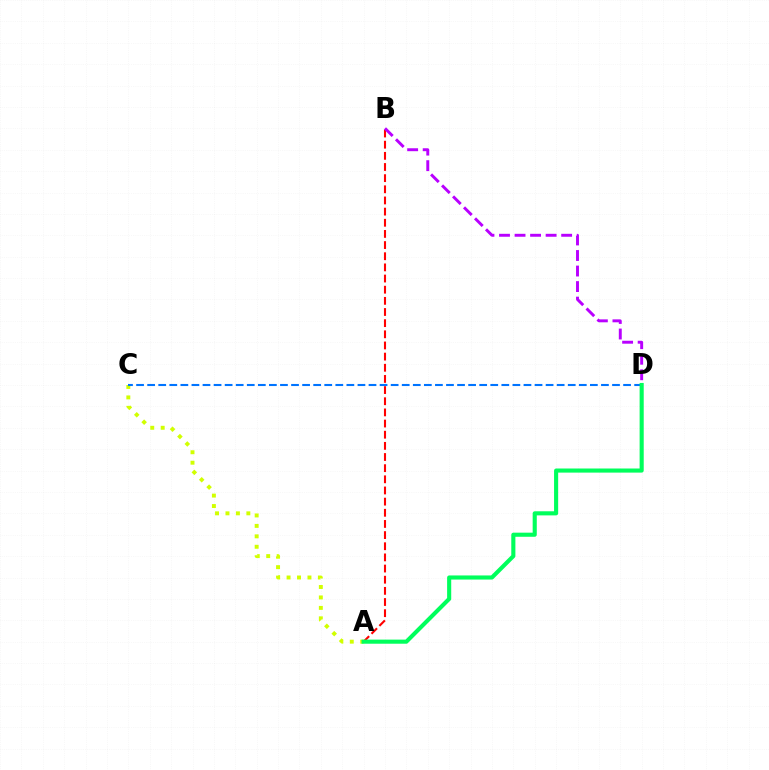{('A', 'B'): [{'color': '#ff0000', 'line_style': 'dashed', 'thickness': 1.52}], ('A', 'C'): [{'color': '#d1ff00', 'line_style': 'dotted', 'thickness': 2.84}], ('C', 'D'): [{'color': '#0074ff', 'line_style': 'dashed', 'thickness': 1.5}], ('B', 'D'): [{'color': '#b900ff', 'line_style': 'dashed', 'thickness': 2.11}], ('A', 'D'): [{'color': '#00ff5c', 'line_style': 'solid', 'thickness': 2.96}]}